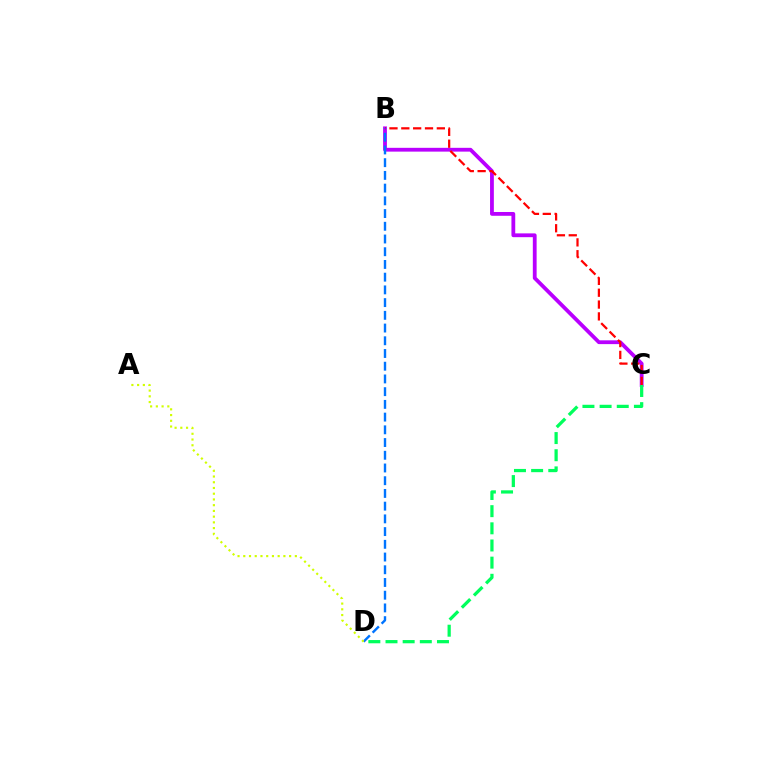{('B', 'C'): [{'color': '#b900ff', 'line_style': 'solid', 'thickness': 2.73}, {'color': '#ff0000', 'line_style': 'dashed', 'thickness': 1.61}], ('B', 'D'): [{'color': '#0074ff', 'line_style': 'dashed', 'thickness': 1.73}], ('A', 'D'): [{'color': '#d1ff00', 'line_style': 'dotted', 'thickness': 1.56}], ('C', 'D'): [{'color': '#00ff5c', 'line_style': 'dashed', 'thickness': 2.33}]}